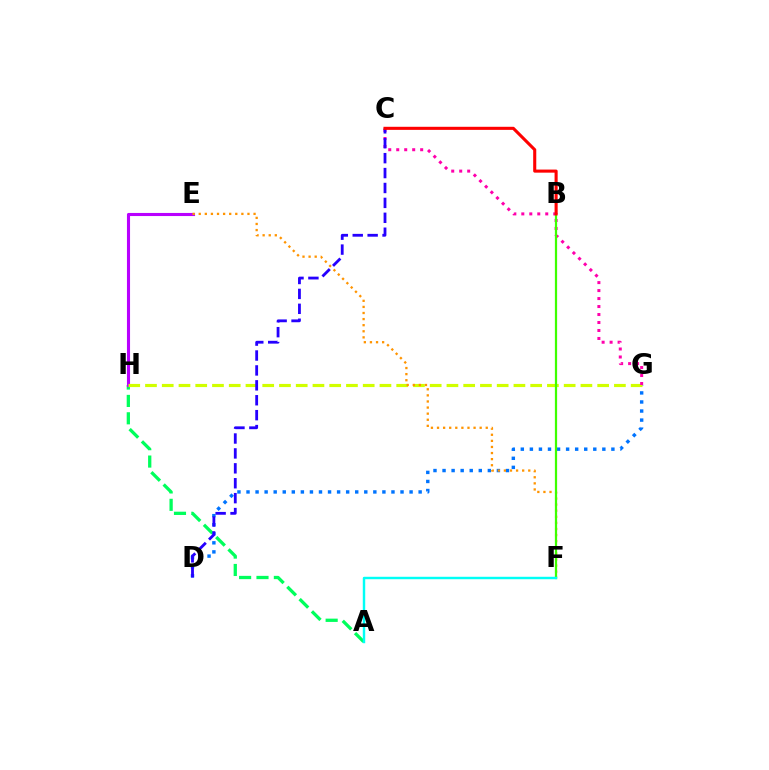{('A', 'H'): [{'color': '#00ff5c', 'line_style': 'dashed', 'thickness': 2.36}], ('D', 'G'): [{'color': '#0074ff', 'line_style': 'dotted', 'thickness': 2.46}], ('E', 'H'): [{'color': '#b900ff', 'line_style': 'solid', 'thickness': 2.23}], ('G', 'H'): [{'color': '#d1ff00', 'line_style': 'dashed', 'thickness': 2.28}], ('C', 'G'): [{'color': '#ff00ac', 'line_style': 'dotted', 'thickness': 2.17}], ('E', 'F'): [{'color': '#ff9400', 'line_style': 'dotted', 'thickness': 1.66}], ('C', 'D'): [{'color': '#2500ff', 'line_style': 'dashed', 'thickness': 2.03}], ('B', 'F'): [{'color': '#3dff00', 'line_style': 'solid', 'thickness': 1.6}], ('A', 'F'): [{'color': '#00fff6', 'line_style': 'solid', 'thickness': 1.75}], ('B', 'C'): [{'color': '#ff0000', 'line_style': 'solid', 'thickness': 2.22}]}